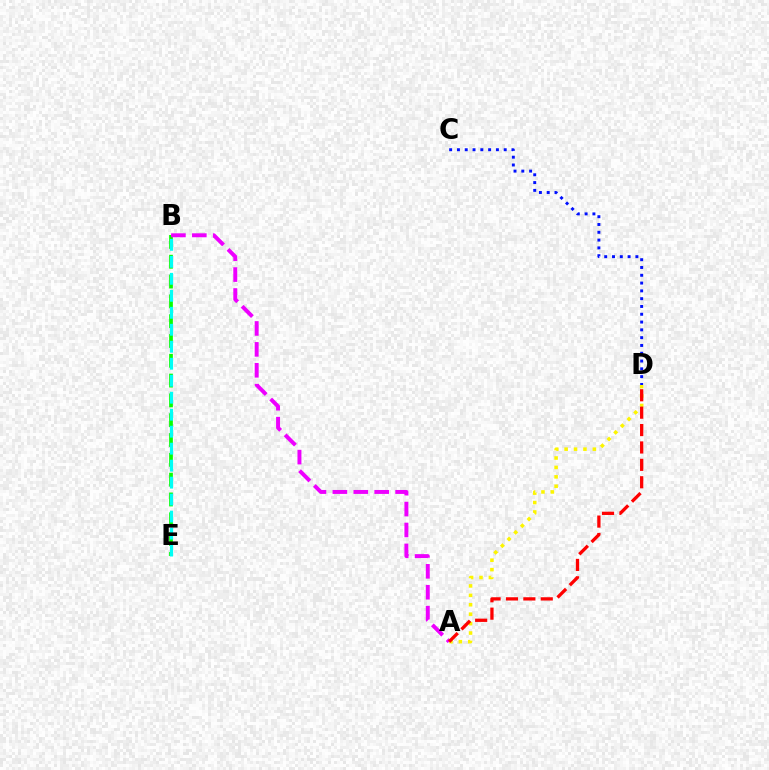{('B', 'E'): [{'color': '#08ff00', 'line_style': 'dashed', 'thickness': 2.69}, {'color': '#00fff6', 'line_style': 'dashed', 'thickness': 2.31}], ('C', 'D'): [{'color': '#0010ff', 'line_style': 'dotted', 'thickness': 2.12}], ('A', 'D'): [{'color': '#fcf500', 'line_style': 'dotted', 'thickness': 2.56}, {'color': '#ff0000', 'line_style': 'dashed', 'thickness': 2.36}], ('A', 'B'): [{'color': '#ee00ff', 'line_style': 'dashed', 'thickness': 2.84}]}